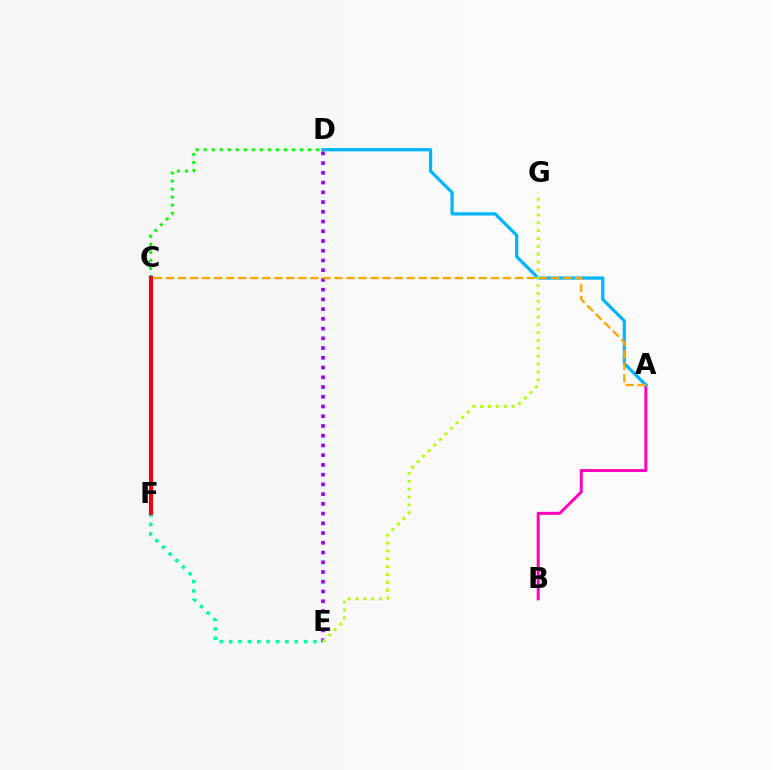{('A', 'B'): [{'color': '#ff00bd', 'line_style': 'solid', 'thickness': 2.14}], ('A', 'D'): [{'color': '#00b5ff', 'line_style': 'solid', 'thickness': 2.33}], ('D', 'E'): [{'color': '#9b00ff', 'line_style': 'dotted', 'thickness': 2.65}], ('E', 'G'): [{'color': '#b3ff00', 'line_style': 'dotted', 'thickness': 2.13}], ('C', 'D'): [{'color': '#08ff00', 'line_style': 'dotted', 'thickness': 2.18}], ('A', 'C'): [{'color': '#ffa500', 'line_style': 'dashed', 'thickness': 1.63}], ('E', 'F'): [{'color': '#00ff9d', 'line_style': 'dotted', 'thickness': 2.55}], ('C', 'F'): [{'color': '#0010ff', 'line_style': 'solid', 'thickness': 2.95}, {'color': '#ff0000', 'line_style': 'solid', 'thickness': 2.78}]}